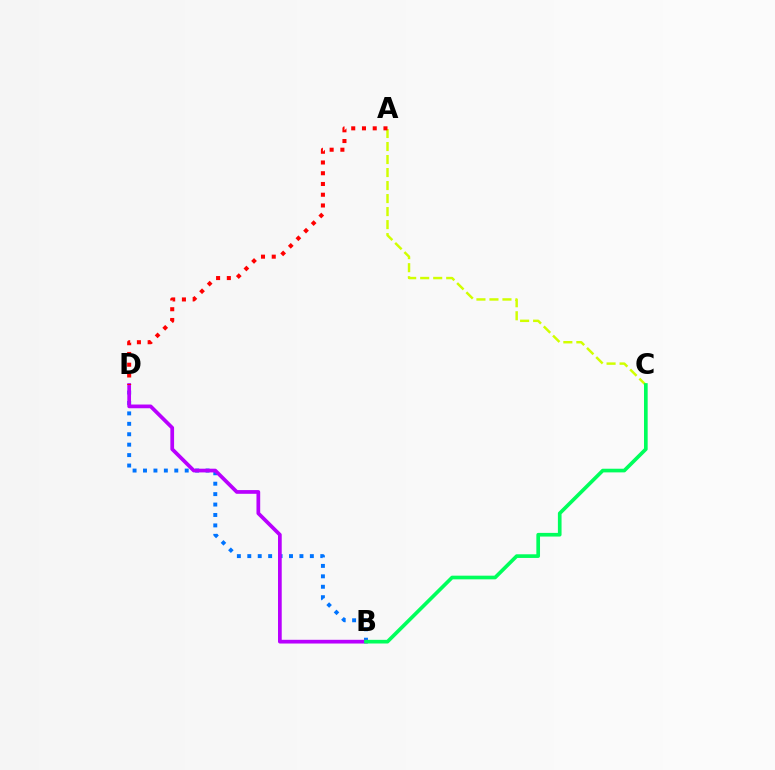{('B', 'D'): [{'color': '#0074ff', 'line_style': 'dotted', 'thickness': 2.83}, {'color': '#b900ff', 'line_style': 'solid', 'thickness': 2.68}], ('A', 'C'): [{'color': '#d1ff00', 'line_style': 'dashed', 'thickness': 1.77}], ('B', 'C'): [{'color': '#00ff5c', 'line_style': 'solid', 'thickness': 2.64}], ('A', 'D'): [{'color': '#ff0000', 'line_style': 'dotted', 'thickness': 2.92}]}